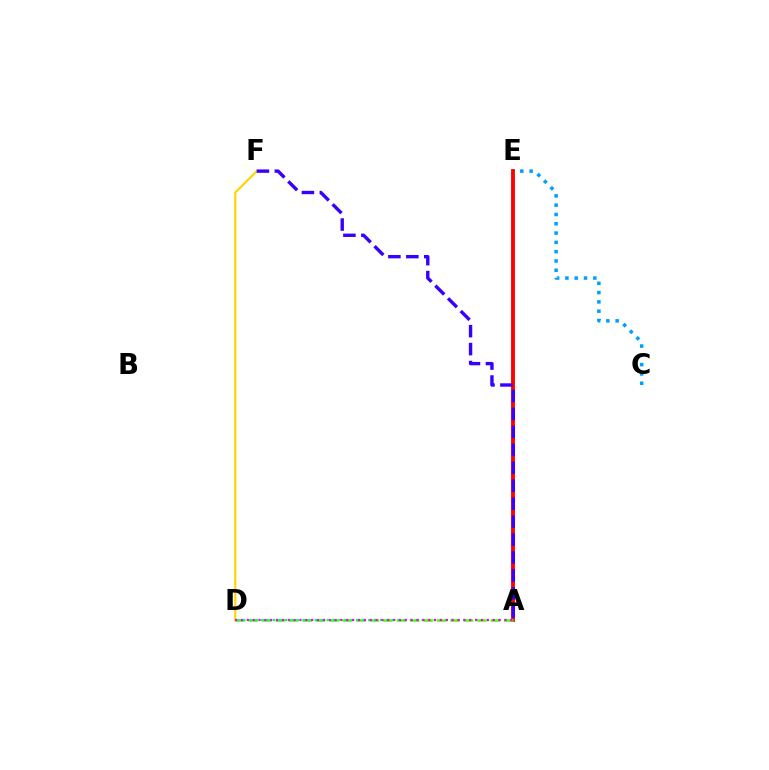{('C', 'E'): [{'color': '#009eff', 'line_style': 'dotted', 'thickness': 2.53}], ('D', 'F'): [{'color': '#ffd500', 'line_style': 'solid', 'thickness': 1.56}], ('A', 'E'): [{'color': '#ff0000', 'line_style': 'solid', 'thickness': 2.77}], ('A', 'D'): [{'color': '#4fff00', 'line_style': 'dashed', 'thickness': 1.83}, {'color': '#00ff86', 'line_style': 'dotted', 'thickness': 1.62}, {'color': '#ff00ed', 'line_style': 'dotted', 'thickness': 1.59}], ('A', 'F'): [{'color': '#3700ff', 'line_style': 'dashed', 'thickness': 2.44}]}